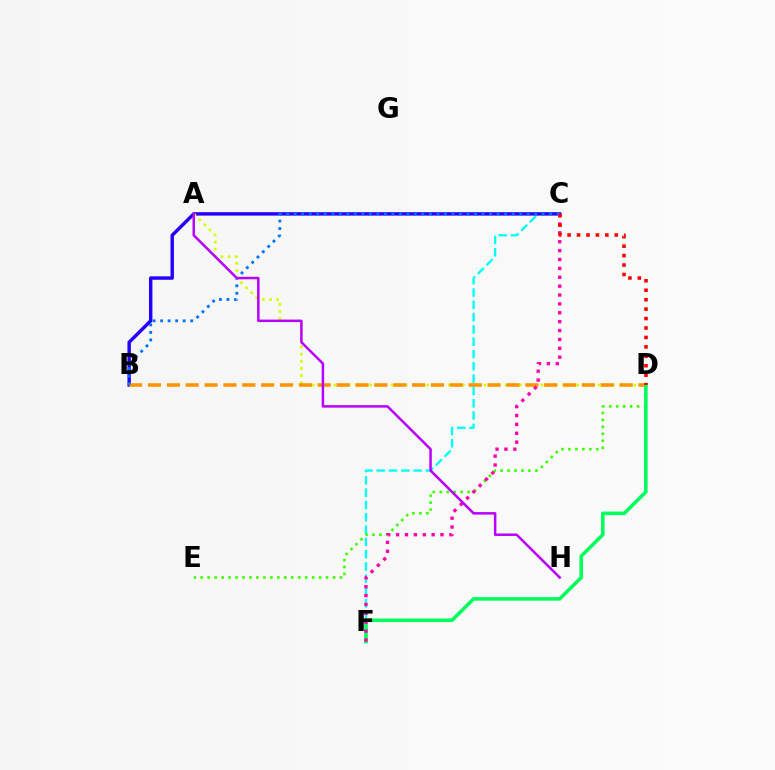{('C', 'F'): [{'color': '#00fff6', 'line_style': 'dashed', 'thickness': 1.67}, {'color': '#ff00ac', 'line_style': 'dotted', 'thickness': 2.41}], ('B', 'C'): [{'color': '#2500ff', 'line_style': 'solid', 'thickness': 2.47}, {'color': '#0074ff', 'line_style': 'dotted', 'thickness': 2.04}], ('A', 'D'): [{'color': '#d1ff00', 'line_style': 'dotted', 'thickness': 1.94}], ('B', 'D'): [{'color': '#ff9400', 'line_style': 'dashed', 'thickness': 2.56}], ('D', 'E'): [{'color': '#3dff00', 'line_style': 'dotted', 'thickness': 1.89}], ('D', 'F'): [{'color': '#00ff5c', 'line_style': 'solid', 'thickness': 2.57}], ('A', 'H'): [{'color': '#b900ff', 'line_style': 'solid', 'thickness': 1.8}], ('C', 'D'): [{'color': '#ff0000', 'line_style': 'dotted', 'thickness': 2.56}]}